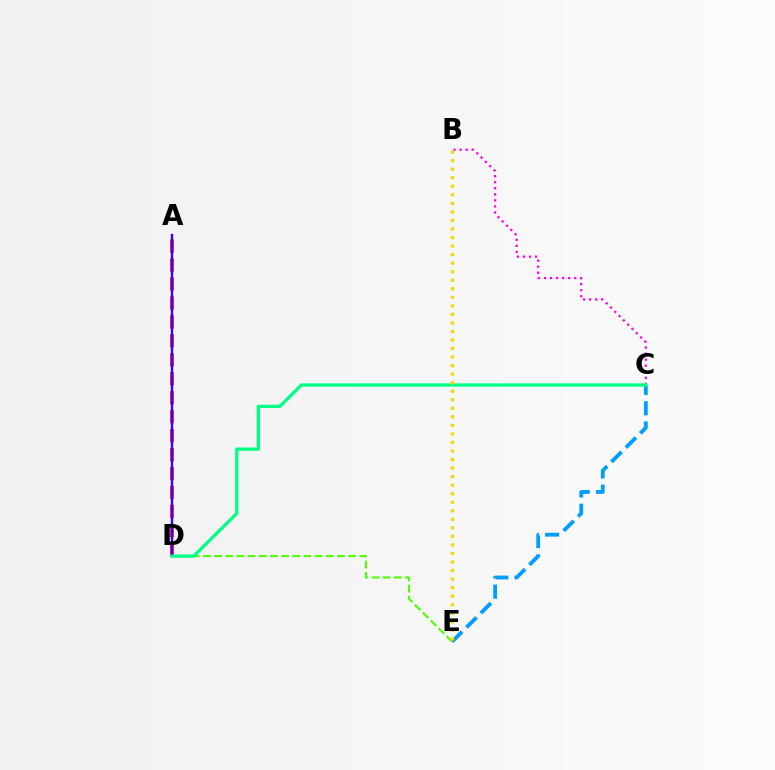{('B', 'C'): [{'color': '#ff00ed', 'line_style': 'dotted', 'thickness': 1.64}], ('C', 'E'): [{'color': '#009eff', 'line_style': 'dashed', 'thickness': 2.75}], ('D', 'E'): [{'color': '#4fff00', 'line_style': 'dashed', 'thickness': 1.52}], ('A', 'D'): [{'color': '#ff0000', 'line_style': 'dashed', 'thickness': 2.57}, {'color': '#3700ff', 'line_style': 'solid', 'thickness': 1.73}], ('C', 'D'): [{'color': '#00ff86', 'line_style': 'solid', 'thickness': 2.36}], ('B', 'E'): [{'color': '#ffd500', 'line_style': 'dotted', 'thickness': 2.32}]}